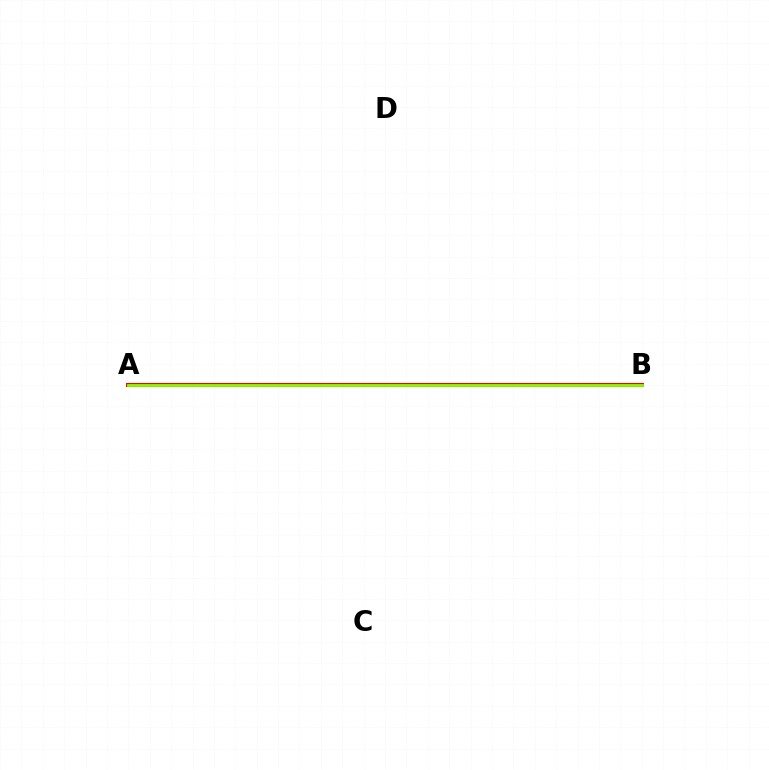{('A', 'B'): [{'color': '#7200ff', 'line_style': 'dashed', 'thickness': 2.78}, {'color': '#00fff6', 'line_style': 'dashed', 'thickness': 2.88}, {'color': '#ff0000', 'line_style': 'solid', 'thickness': 2.91}, {'color': '#84ff00', 'line_style': 'solid', 'thickness': 2.02}]}